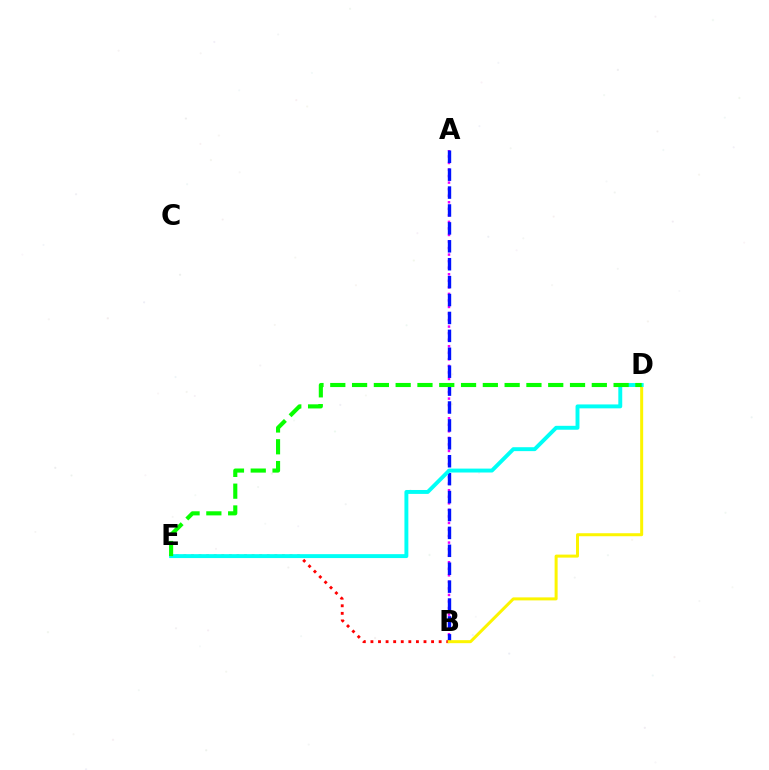{('A', 'B'): [{'color': '#ee00ff', 'line_style': 'dotted', 'thickness': 1.78}, {'color': '#0010ff', 'line_style': 'dashed', 'thickness': 2.43}], ('B', 'E'): [{'color': '#ff0000', 'line_style': 'dotted', 'thickness': 2.06}], ('B', 'D'): [{'color': '#fcf500', 'line_style': 'solid', 'thickness': 2.16}], ('D', 'E'): [{'color': '#00fff6', 'line_style': 'solid', 'thickness': 2.82}, {'color': '#08ff00', 'line_style': 'dashed', 'thickness': 2.96}]}